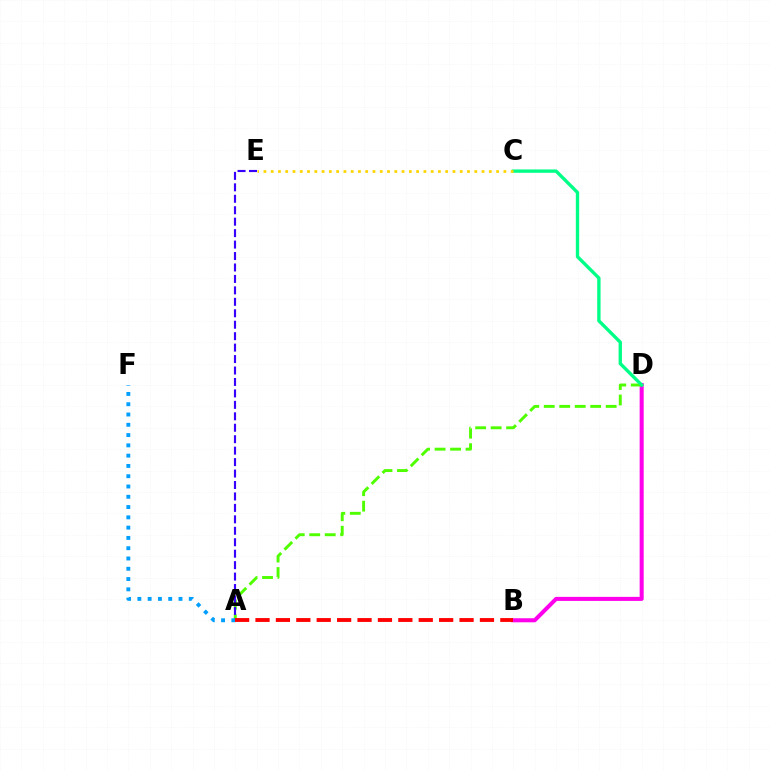{('B', 'D'): [{'color': '#ff00ed', 'line_style': 'solid', 'thickness': 2.91}], ('A', 'D'): [{'color': '#4fff00', 'line_style': 'dashed', 'thickness': 2.1}], ('A', 'E'): [{'color': '#3700ff', 'line_style': 'dashed', 'thickness': 1.56}], ('C', 'D'): [{'color': '#00ff86', 'line_style': 'solid', 'thickness': 2.41}], ('C', 'E'): [{'color': '#ffd500', 'line_style': 'dotted', 'thickness': 1.98}], ('A', 'F'): [{'color': '#009eff', 'line_style': 'dotted', 'thickness': 2.79}], ('A', 'B'): [{'color': '#ff0000', 'line_style': 'dashed', 'thickness': 2.77}]}